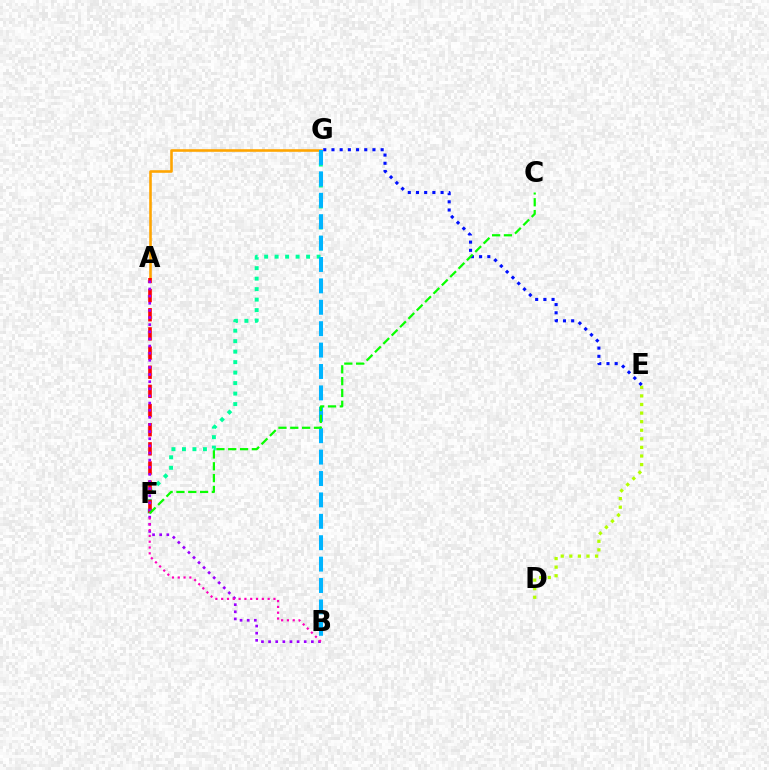{('D', 'E'): [{'color': '#b3ff00', 'line_style': 'dotted', 'thickness': 2.33}], ('E', 'G'): [{'color': '#0010ff', 'line_style': 'dotted', 'thickness': 2.23}], ('F', 'G'): [{'color': '#00ff9d', 'line_style': 'dotted', 'thickness': 2.85}], ('A', 'G'): [{'color': '#ffa500', 'line_style': 'solid', 'thickness': 1.87}], ('A', 'F'): [{'color': '#ff0000', 'line_style': 'dashed', 'thickness': 2.6}], ('A', 'B'): [{'color': '#9b00ff', 'line_style': 'dotted', 'thickness': 1.94}], ('B', 'F'): [{'color': '#ff00bd', 'line_style': 'dotted', 'thickness': 1.58}], ('B', 'G'): [{'color': '#00b5ff', 'line_style': 'dashed', 'thickness': 2.91}], ('C', 'F'): [{'color': '#08ff00', 'line_style': 'dashed', 'thickness': 1.61}]}